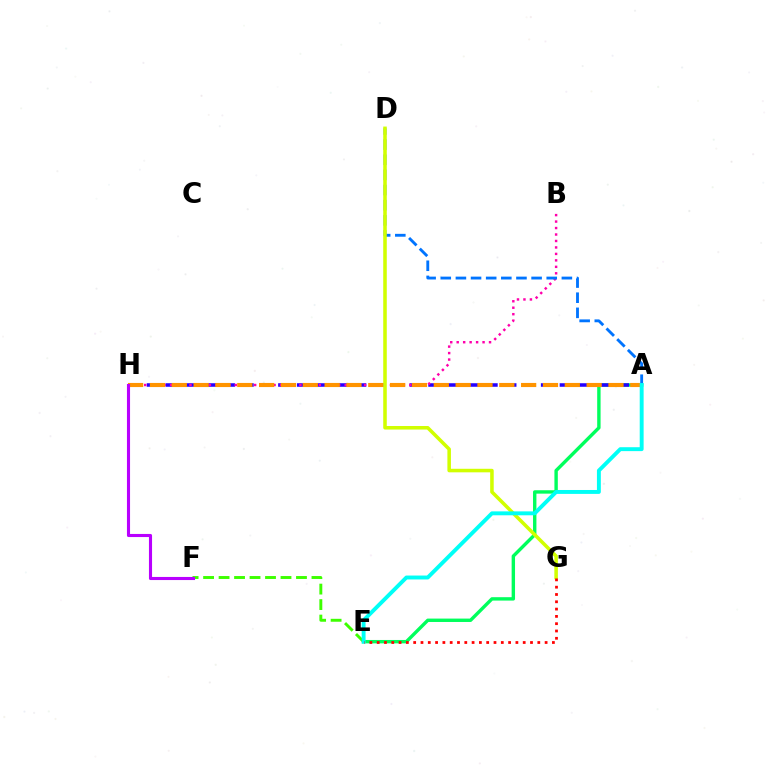{('A', 'E'): [{'color': '#00ff5c', 'line_style': 'solid', 'thickness': 2.44}, {'color': '#00fff6', 'line_style': 'solid', 'thickness': 2.82}], ('E', 'F'): [{'color': '#3dff00', 'line_style': 'dashed', 'thickness': 2.1}], ('A', 'H'): [{'color': '#2500ff', 'line_style': 'dashed', 'thickness': 2.55}, {'color': '#ff9400', 'line_style': 'dashed', 'thickness': 2.97}], ('B', 'H'): [{'color': '#ff00ac', 'line_style': 'dotted', 'thickness': 1.76}], ('A', 'D'): [{'color': '#0074ff', 'line_style': 'dashed', 'thickness': 2.06}], ('D', 'G'): [{'color': '#d1ff00', 'line_style': 'solid', 'thickness': 2.55}], ('F', 'H'): [{'color': '#b900ff', 'line_style': 'solid', 'thickness': 2.24}], ('E', 'G'): [{'color': '#ff0000', 'line_style': 'dotted', 'thickness': 1.98}]}